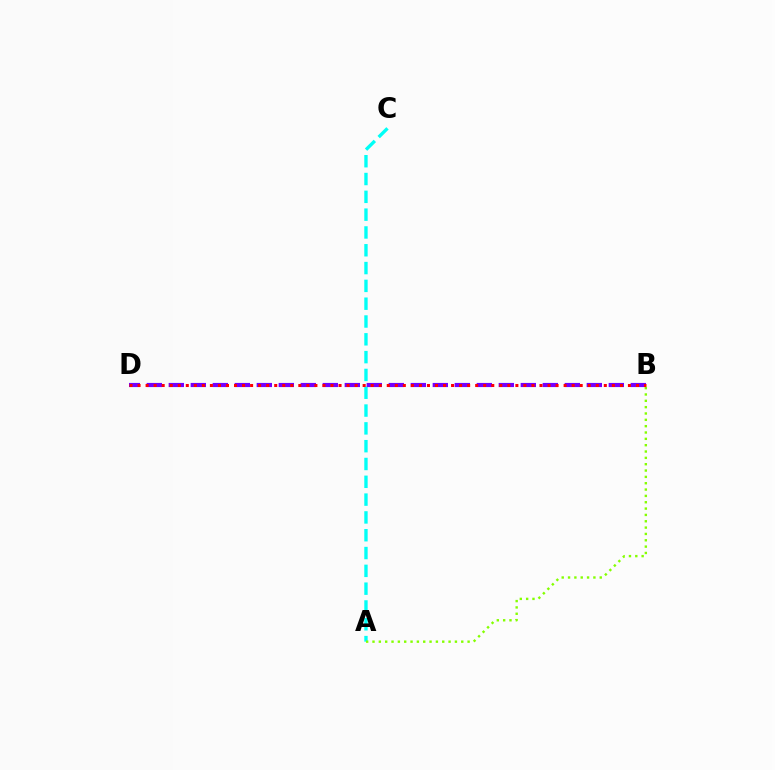{('A', 'C'): [{'color': '#00fff6', 'line_style': 'dashed', 'thickness': 2.42}], ('A', 'B'): [{'color': '#84ff00', 'line_style': 'dotted', 'thickness': 1.72}], ('B', 'D'): [{'color': '#7200ff', 'line_style': 'dashed', 'thickness': 2.99}, {'color': '#ff0000', 'line_style': 'dotted', 'thickness': 2.18}]}